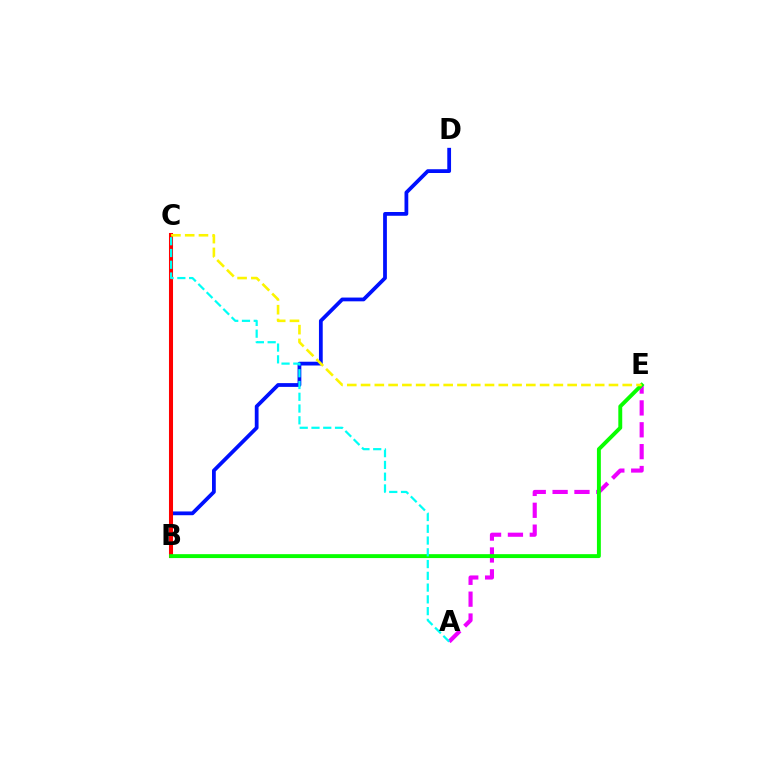{('B', 'D'): [{'color': '#0010ff', 'line_style': 'solid', 'thickness': 2.71}], ('B', 'C'): [{'color': '#ff0000', 'line_style': 'solid', 'thickness': 2.92}], ('A', 'E'): [{'color': '#ee00ff', 'line_style': 'dashed', 'thickness': 2.97}], ('B', 'E'): [{'color': '#08ff00', 'line_style': 'solid', 'thickness': 2.81}], ('C', 'E'): [{'color': '#fcf500', 'line_style': 'dashed', 'thickness': 1.87}], ('A', 'C'): [{'color': '#00fff6', 'line_style': 'dashed', 'thickness': 1.6}]}